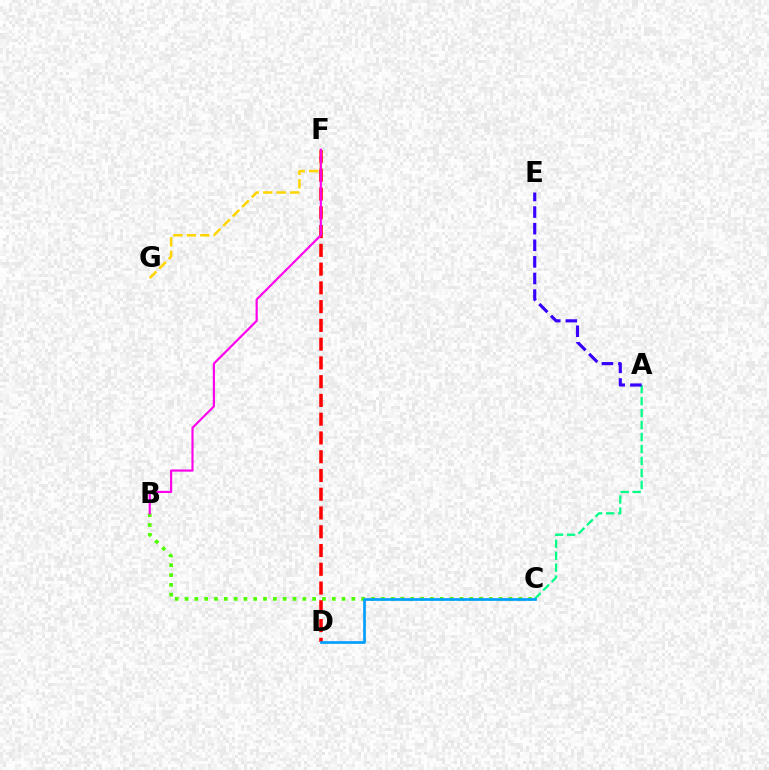{('A', 'C'): [{'color': '#00ff86', 'line_style': 'dashed', 'thickness': 1.63}], ('B', 'C'): [{'color': '#4fff00', 'line_style': 'dotted', 'thickness': 2.67}], ('D', 'F'): [{'color': '#ff0000', 'line_style': 'dashed', 'thickness': 2.55}], ('F', 'G'): [{'color': '#ffd500', 'line_style': 'dashed', 'thickness': 1.83}], ('C', 'D'): [{'color': '#009eff', 'line_style': 'solid', 'thickness': 1.93}], ('B', 'F'): [{'color': '#ff00ed', 'line_style': 'solid', 'thickness': 1.56}], ('A', 'E'): [{'color': '#3700ff', 'line_style': 'dashed', 'thickness': 2.26}]}